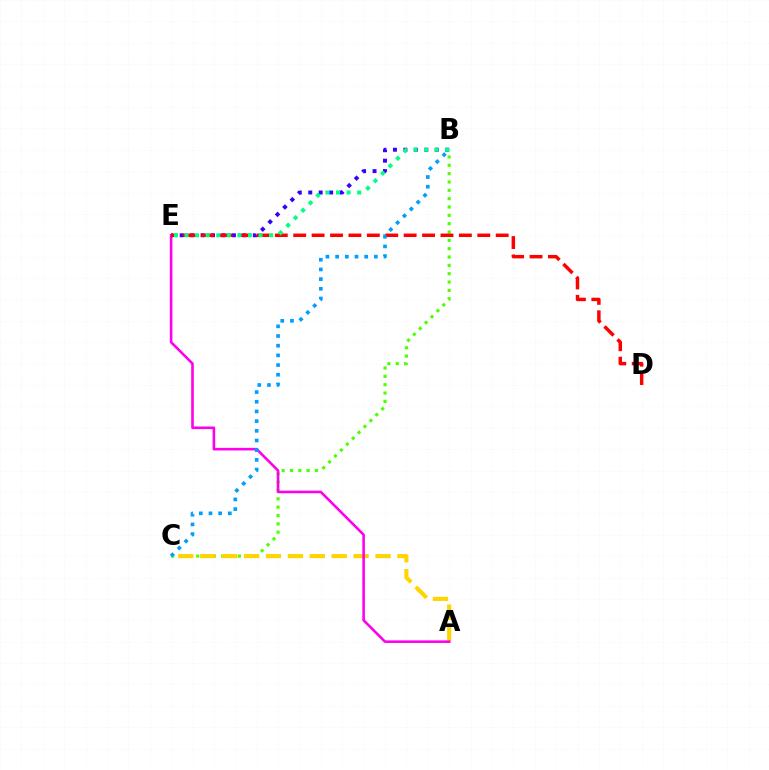{('B', 'C'): [{'color': '#4fff00', 'line_style': 'dotted', 'thickness': 2.27}, {'color': '#009eff', 'line_style': 'dotted', 'thickness': 2.63}], ('A', 'C'): [{'color': '#ffd500', 'line_style': 'dashed', 'thickness': 2.98}], ('A', 'E'): [{'color': '#ff00ed', 'line_style': 'solid', 'thickness': 1.87}], ('B', 'E'): [{'color': '#3700ff', 'line_style': 'dotted', 'thickness': 2.84}, {'color': '#00ff86', 'line_style': 'dotted', 'thickness': 2.87}], ('D', 'E'): [{'color': '#ff0000', 'line_style': 'dashed', 'thickness': 2.5}]}